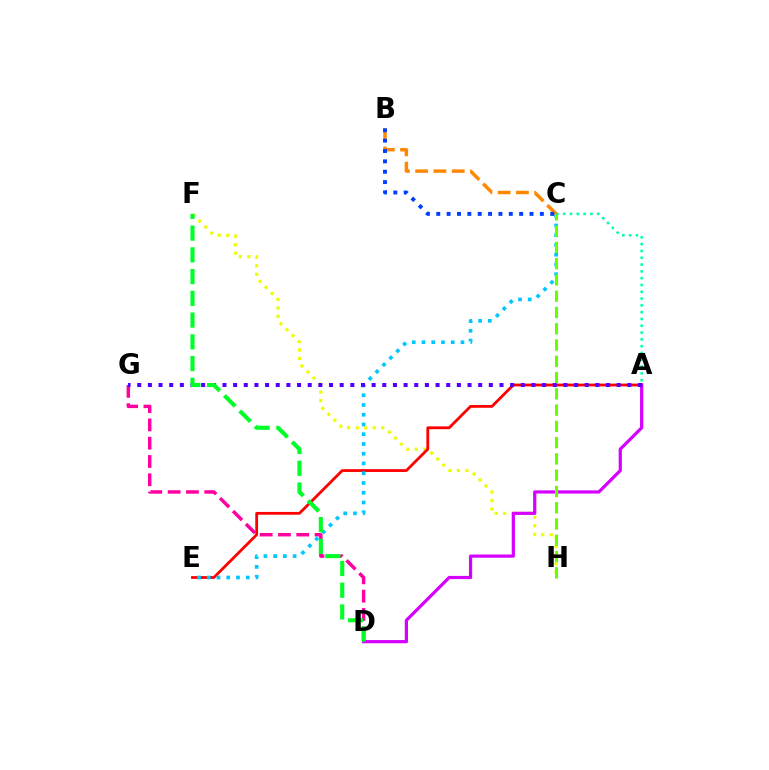{('F', 'H'): [{'color': '#eeff00', 'line_style': 'dotted', 'thickness': 2.31}], ('A', 'E'): [{'color': '#ff0000', 'line_style': 'solid', 'thickness': 2.01}], ('A', 'D'): [{'color': '#d600ff', 'line_style': 'solid', 'thickness': 2.31}], ('D', 'G'): [{'color': '#ff00a0', 'line_style': 'dashed', 'thickness': 2.49}], ('A', 'C'): [{'color': '#00ffaf', 'line_style': 'dotted', 'thickness': 1.85}], ('C', 'E'): [{'color': '#00c7ff', 'line_style': 'dotted', 'thickness': 2.65}], ('B', 'C'): [{'color': '#ff8800', 'line_style': 'dashed', 'thickness': 2.48}, {'color': '#003fff', 'line_style': 'dotted', 'thickness': 2.81}], ('C', 'H'): [{'color': '#66ff00', 'line_style': 'dashed', 'thickness': 2.21}], ('A', 'G'): [{'color': '#4f00ff', 'line_style': 'dotted', 'thickness': 2.89}], ('D', 'F'): [{'color': '#00ff27', 'line_style': 'dashed', 'thickness': 2.95}]}